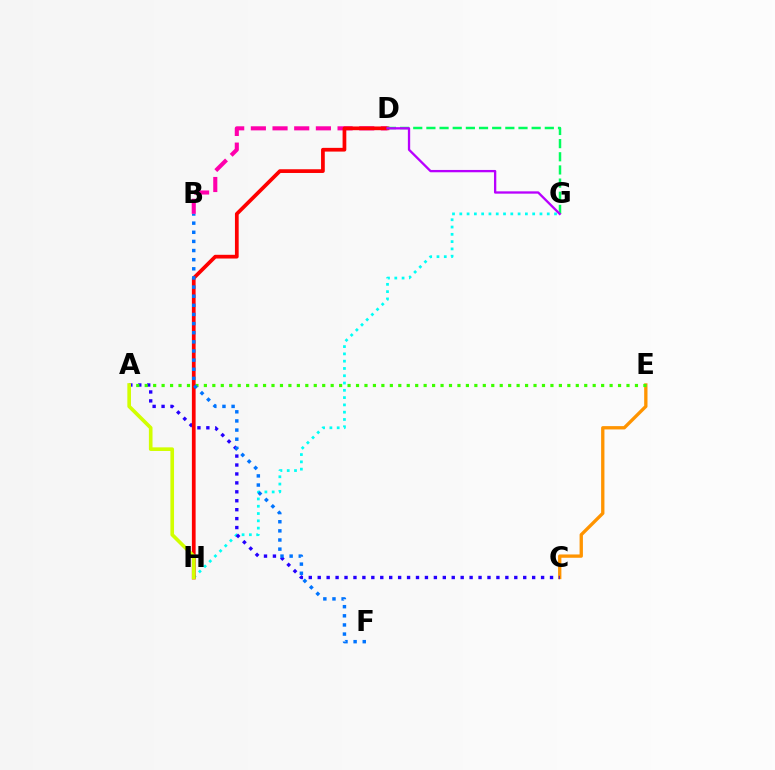{('B', 'D'): [{'color': '#ff00ac', 'line_style': 'dashed', 'thickness': 2.94}], ('G', 'H'): [{'color': '#00fff6', 'line_style': 'dotted', 'thickness': 1.98}], ('C', 'E'): [{'color': '#ff9400', 'line_style': 'solid', 'thickness': 2.39}], ('A', 'C'): [{'color': '#2500ff', 'line_style': 'dotted', 'thickness': 2.43}], ('A', 'E'): [{'color': '#3dff00', 'line_style': 'dotted', 'thickness': 2.3}], ('D', 'H'): [{'color': '#ff0000', 'line_style': 'solid', 'thickness': 2.68}], ('A', 'H'): [{'color': '#d1ff00', 'line_style': 'solid', 'thickness': 2.62}], ('D', 'G'): [{'color': '#00ff5c', 'line_style': 'dashed', 'thickness': 1.79}, {'color': '#b900ff', 'line_style': 'solid', 'thickness': 1.67}], ('B', 'F'): [{'color': '#0074ff', 'line_style': 'dotted', 'thickness': 2.48}]}